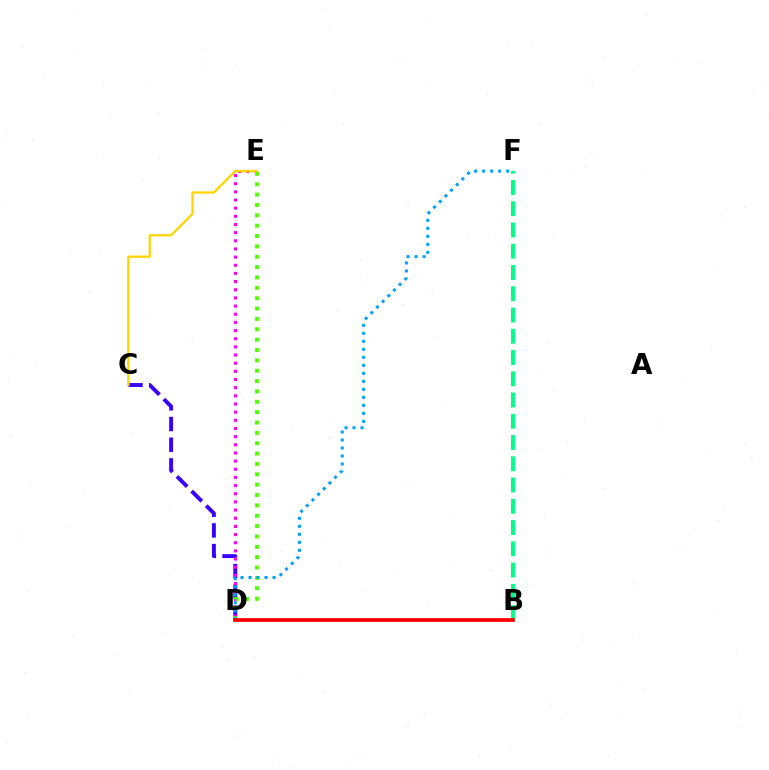{('C', 'D'): [{'color': '#3700ff', 'line_style': 'dashed', 'thickness': 2.81}], ('B', 'F'): [{'color': '#00ff86', 'line_style': 'dashed', 'thickness': 2.89}], ('D', 'E'): [{'color': '#ff00ed', 'line_style': 'dotted', 'thickness': 2.22}, {'color': '#4fff00', 'line_style': 'dotted', 'thickness': 2.81}], ('C', 'E'): [{'color': '#ffd500', 'line_style': 'solid', 'thickness': 1.67}], ('D', 'F'): [{'color': '#009eff', 'line_style': 'dotted', 'thickness': 2.17}], ('B', 'D'): [{'color': '#ff0000', 'line_style': 'solid', 'thickness': 2.68}]}